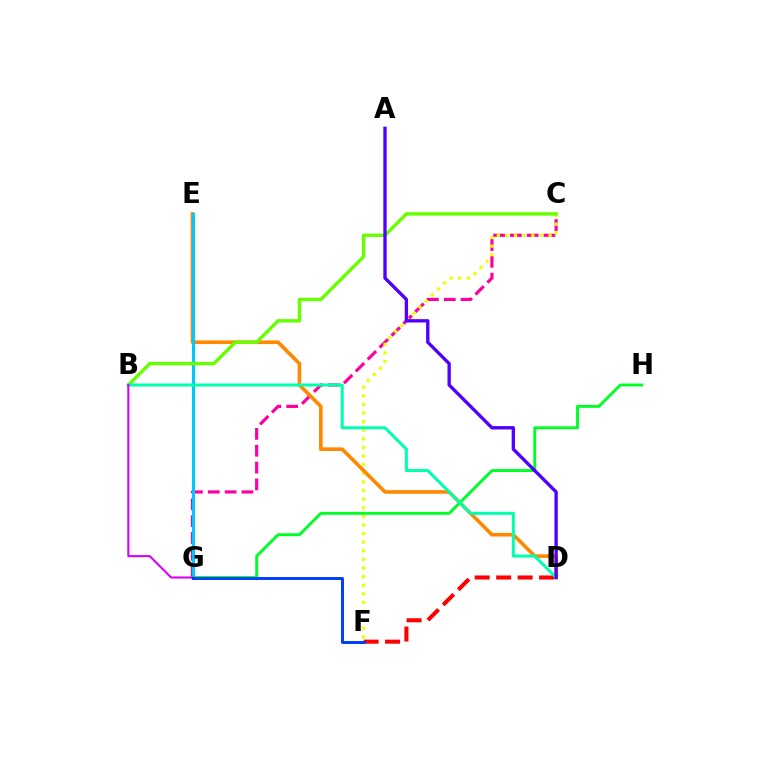{('C', 'G'): [{'color': '#ff00a0', 'line_style': 'dashed', 'thickness': 2.29}], ('C', 'F'): [{'color': '#eeff00', 'line_style': 'dotted', 'thickness': 2.34}], ('D', 'E'): [{'color': '#ff8800', 'line_style': 'solid', 'thickness': 2.61}], ('E', 'G'): [{'color': '#00c7ff', 'line_style': 'solid', 'thickness': 2.18}], ('D', 'F'): [{'color': '#ff0000', 'line_style': 'dashed', 'thickness': 2.92}], ('G', 'H'): [{'color': '#00ff27', 'line_style': 'solid', 'thickness': 2.1}], ('B', 'C'): [{'color': '#66ff00', 'line_style': 'solid', 'thickness': 2.44}], ('B', 'D'): [{'color': '#00ffaf', 'line_style': 'solid', 'thickness': 2.17}], ('B', 'G'): [{'color': '#d600ff', 'line_style': 'solid', 'thickness': 1.5}], ('A', 'D'): [{'color': '#4f00ff', 'line_style': 'solid', 'thickness': 2.4}], ('F', 'G'): [{'color': '#003fff', 'line_style': 'solid', 'thickness': 2.13}]}